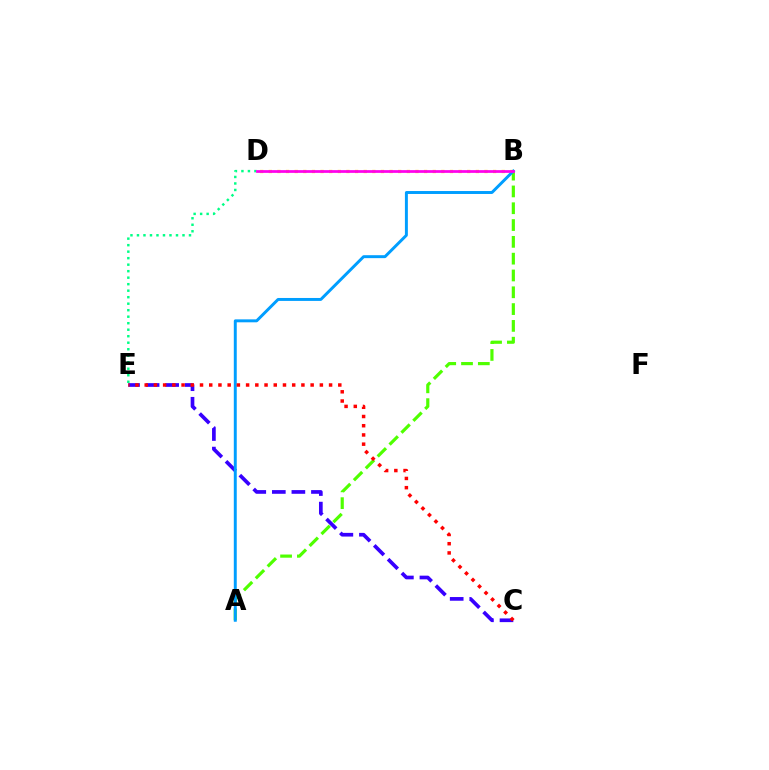{('A', 'B'): [{'color': '#4fff00', 'line_style': 'dashed', 'thickness': 2.28}, {'color': '#009eff', 'line_style': 'solid', 'thickness': 2.12}], ('B', 'D'): [{'color': '#ffd500', 'line_style': 'dotted', 'thickness': 2.34}, {'color': '#ff00ed', 'line_style': 'solid', 'thickness': 1.97}], ('D', 'E'): [{'color': '#00ff86', 'line_style': 'dotted', 'thickness': 1.77}], ('C', 'E'): [{'color': '#3700ff', 'line_style': 'dashed', 'thickness': 2.66}, {'color': '#ff0000', 'line_style': 'dotted', 'thickness': 2.5}]}